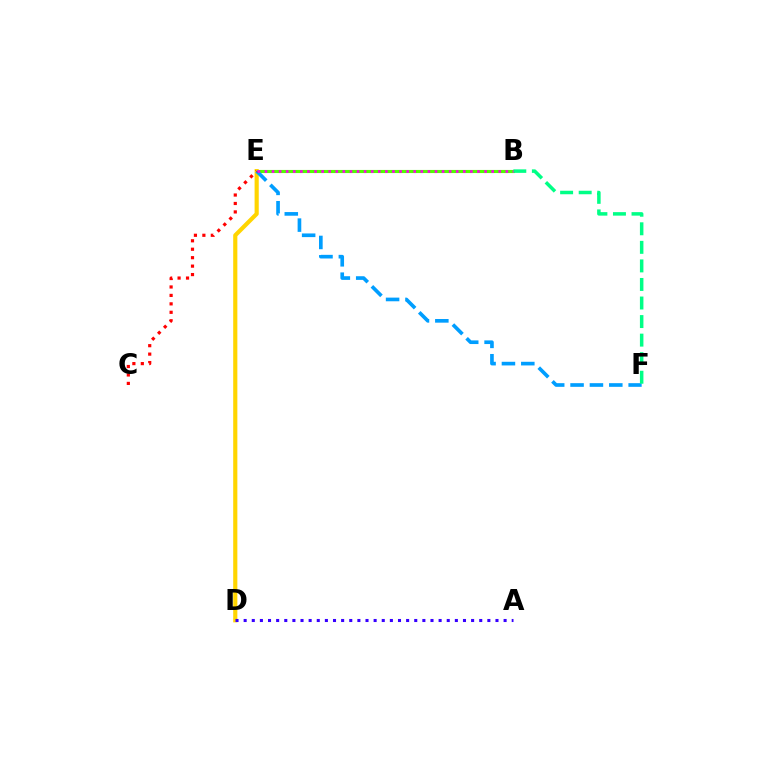{('B', 'E'): [{'color': '#4fff00', 'line_style': 'solid', 'thickness': 2.25}, {'color': '#ff00ed', 'line_style': 'dotted', 'thickness': 1.93}], ('D', 'E'): [{'color': '#ffd500', 'line_style': 'solid', 'thickness': 2.99}], ('E', 'F'): [{'color': '#009eff', 'line_style': 'dashed', 'thickness': 2.63}], ('B', 'F'): [{'color': '#00ff86', 'line_style': 'dashed', 'thickness': 2.52}], ('C', 'E'): [{'color': '#ff0000', 'line_style': 'dotted', 'thickness': 2.29}], ('A', 'D'): [{'color': '#3700ff', 'line_style': 'dotted', 'thickness': 2.21}]}